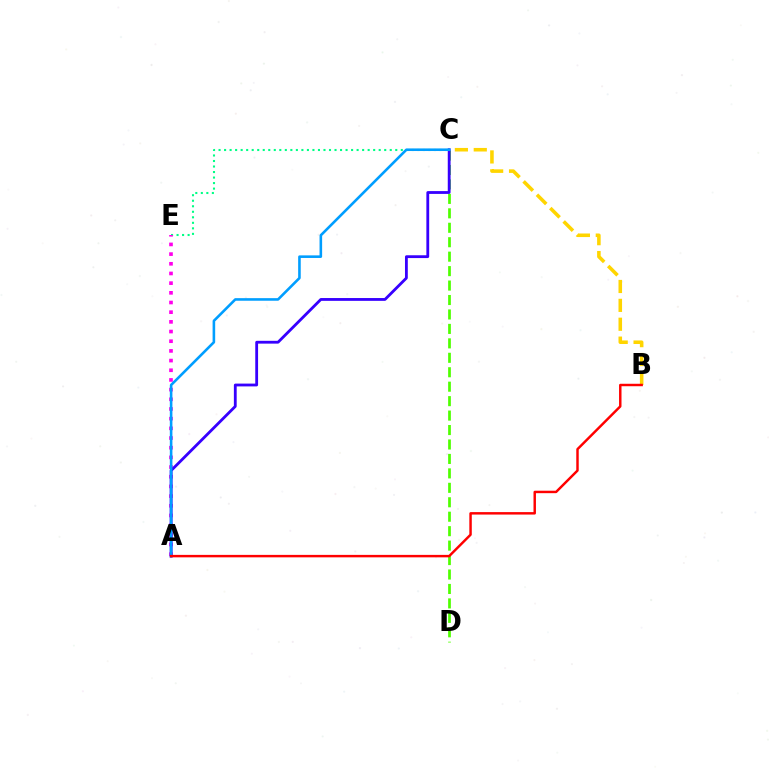{('C', 'E'): [{'color': '#00ff86', 'line_style': 'dotted', 'thickness': 1.5}], ('C', 'D'): [{'color': '#4fff00', 'line_style': 'dashed', 'thickness': 1.96}], ('B', 'C'): [{'color': '#ffd500', 'line_style': 'dashed', 'thickness': 2.57}], ('A', 'E'): [{'color': '#ff00ed', 'line_style': 'dotted', 'thickness': 2.63}], ('A', 'C'): [{'color': '#3700ff', 'line_style': 'solid', 'thickness': 2.03}, {'color': '#009eff', 'line_style': 'solid', 'thickness': 1.87}], ('A', 'B'): [{'color': '#ff0000', 'line_style': 'solid', 'thickness': 1.77}]}